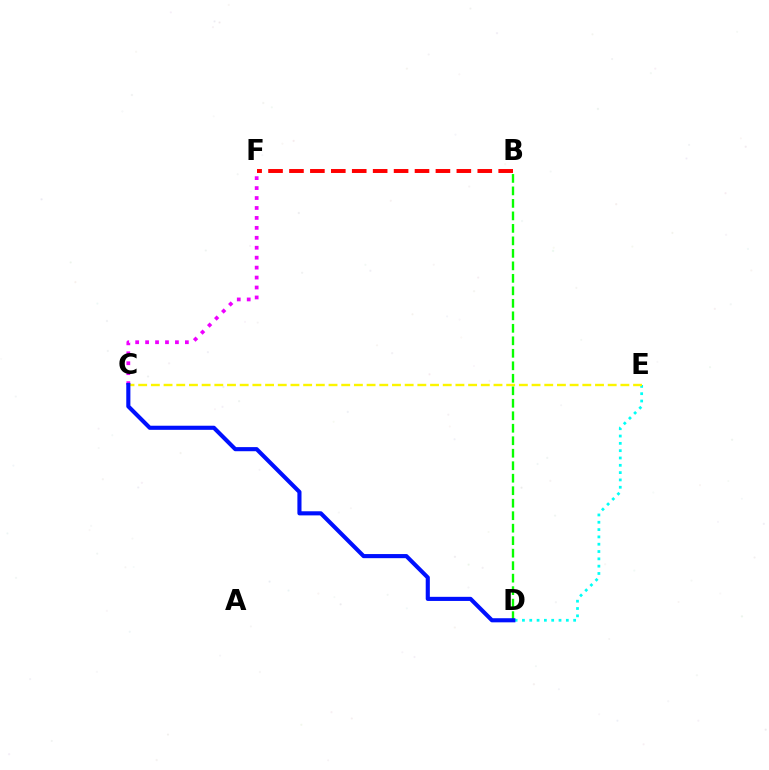{('B', 'D'): [{'color': '#08ff00', 'line_style': 'dashed', 'thickness': 1.7}], ('C', 'F'): [{'color': '#ee00ff', 'line_style': 'dotted', 'thickness': 2.7}], ('D', 'E'): [{'color': '#00fff6', 'line_style': 'dotted', 'thickness': 1.99}], ('C', 'E'): [{'color': '#fcf500', 'line_style': 'dashed', 'thickness': 1.72}], ('C', 'D'): [{'color': '#0010ff', 'line_style': 'solid', 'thickness': 2.96}], ('B', 'F'): [{'color': '#ff0000', 'line_style': 'dashed', 'thickness': 2.84}]}